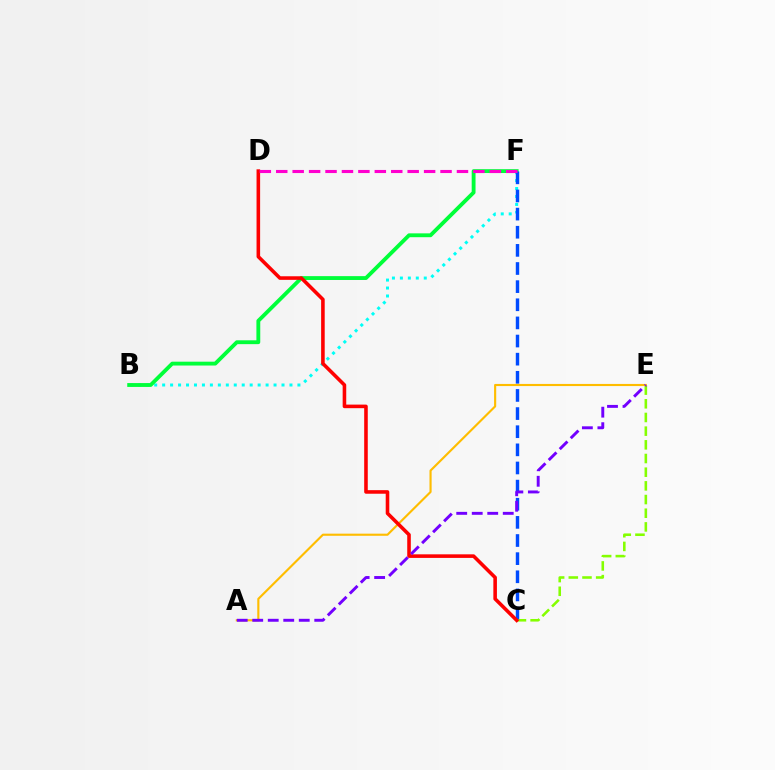{('C', 'E'): [{'color': '#84ff00', 'line_style': 'dashed', 'thickness': 1.86}], ('B', 'F'): [{'color': '#00fff6', 'line_style': 'dotted', 'thickness': 2.16}, {'color': '#00ff39', 'line_style': 'solid', 'thickness': 2.77}], ('C', 'F'): [{'color': '#004bff', 'line_style': 'dashed', 'thickness': 2.46}], ('A', 'E'): [{'color': '#ffbd00', 'line_style': 'solid', 'thickness': 1.54}, {'color': '#7200ff', 'line_style': 'dashed', 'thickness': 2.11}], ('C', 'D'): [{'color': '#ff0000', 'line_style': 'solid', 'thickness': 2.58}], ('D', 'F'): [{'color': '#ff00cf', 'line_style': 'dashed', 'thickness': 2.23}]}